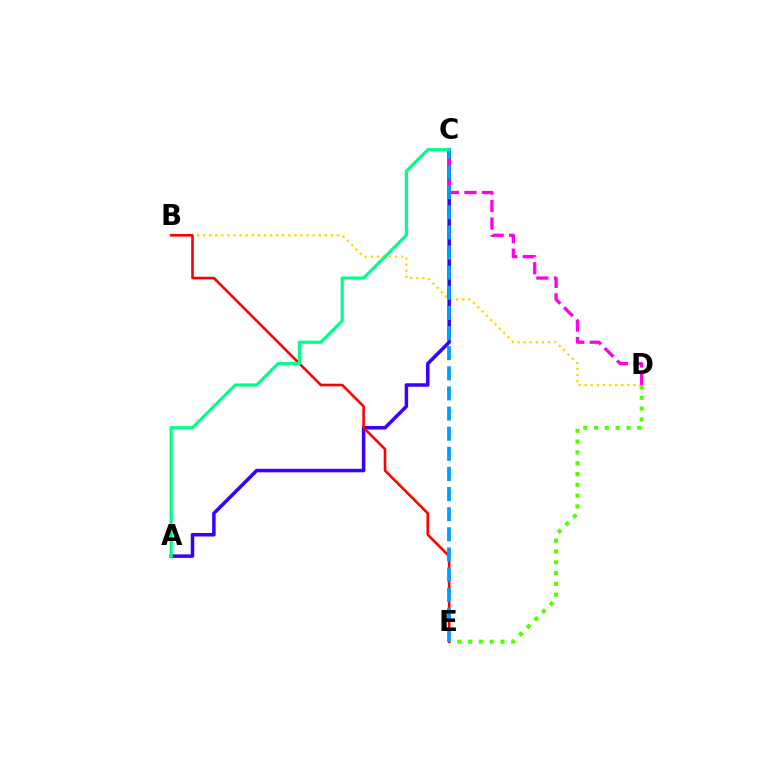{('B', 'D'): [{'color': '#ffd500', 'line_style': 'dotted', 'thickness': 1.65}], ('D', 'E'): [{'color': '#4fff00', 'line_style': 'dotted', 'thickness': 2.93}], ('A', 'C'): [{'color': '#3700ff', 'line_style': 'solid', 'thickness': 2.53}, {'color': '#00ff86', 'line_style': 'solid', 'thickness': 2.29}], ('B', 'E'): [{'color': '#ff0000', 'line_style': 'solid', 'thickness': 1.87}], ('C', 'D'): [{'color': '#ff00ed', 'line_style': 'dashed', 'thickness': 2.38}], ('C', 'E'): [{'color': '#009eff', 'line_style': 'dashed', 'thickness': 2.73}]}